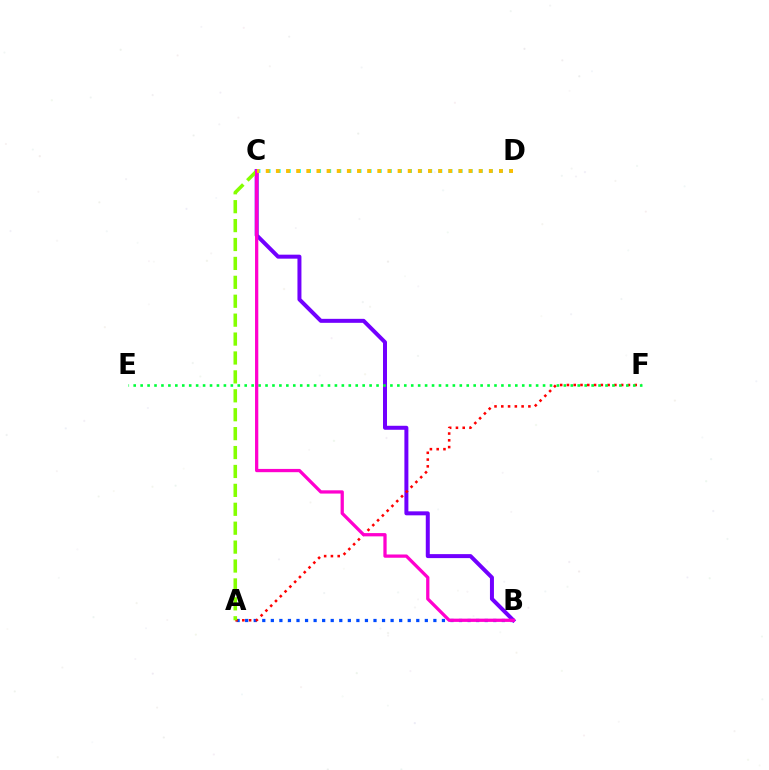{('A', 'B'): [{'color': '#004bff', 'line_style': 'dotted', 'thickness': 2.32}], ('B', 'C'): [{'color': '#7200ff', 'line_style': 'solid', 'thickness': 2.87}, {'color': '#ff00cf', 'line_style': 'solid', 'thickness': 2.35}], ('A', 'F'): [{'color': '#ff0000', 'line_style': 'dotted', 'thickness': 1.84}], ('C', 'D'): [{'color': '#00fff6', 'line_style': 'dotted', 'thickness': 2.74}, {'color': '#ffbd00', 'line_style': 'dotted', 'thickness': 2.76}], ('E', 'F'): [{'color': '#00ff39', 'line_style': 'dotted', 'thickness': 1.89}], ('A', 'C'): [{'color': '#84ff00', 'line_style': 'dashed', 'thickness': 2.57}]}